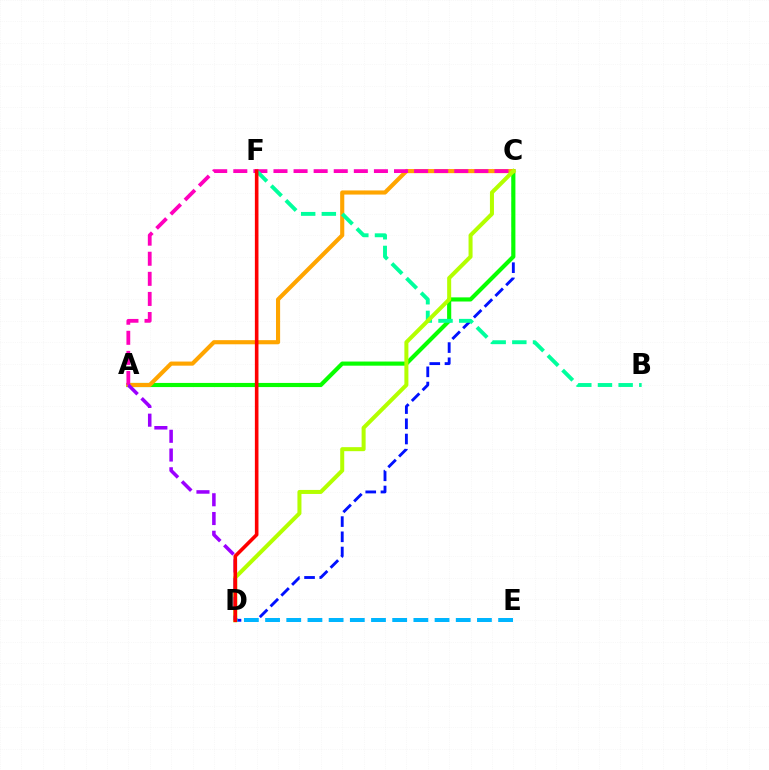{('C', 'D'): [{'color': '#0010ff', 'line_style': 'dashed', 'thickness': 2.07}, {'color': '#b3ff00', 'line_style': 'solid', 'thickness': 2.89}], ('A', 'C'): [{'color': '#08ff00', 'line_style': 'solid', 'thickness': 2.98}, {'color': '#ffa500', 'line_style': 'solid', 'thickness': 2.97}, {'color': '#ff00bd', 'line_style': 'dashed', 'thickness': 2.73}], ('B', 'F'): [{'color': '#00ff9d', 'line_style': 'dashed', 'thickness': 2.81}], ('D', 'E'): [{'color': '#00b5ff', 'line_style': 'dashed', 'thickness': 2.88}], ('A', 'D'): [{'color': '#9b00ff', 'line_style': 'dashed', 'thickness': 2.55}], ('D', 'F'): [{'color': '#ff0000', 'line_style': 'solid', 'thickness': 2.59}]}